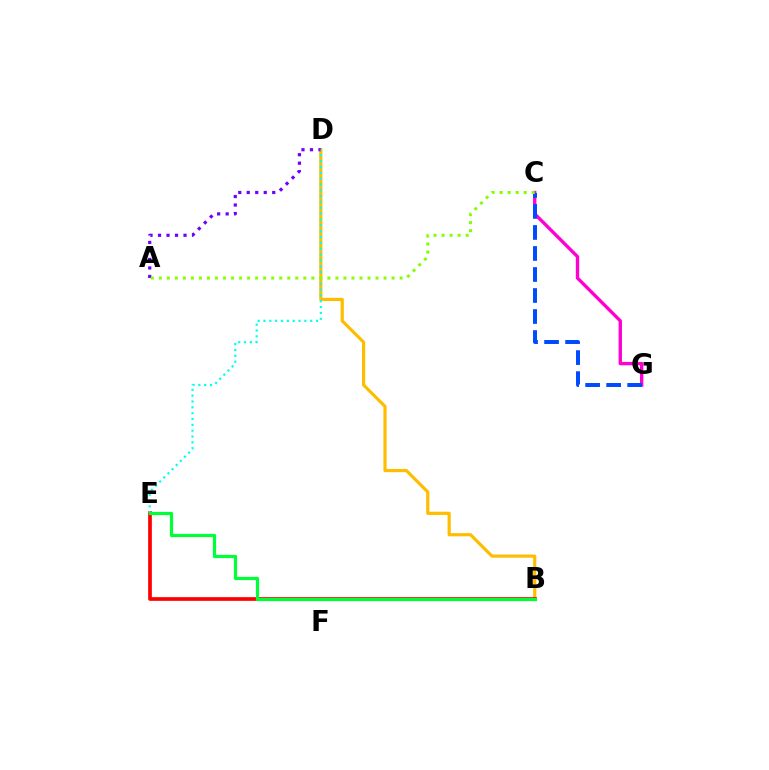{('C', 'G'): [{'color': '#ff00cf', 'line_style': 'solid', 'thickness': 2.42}, {'color': '#004bff', 'line_style': 'dashed', 'thickness': 2.86}], ('B', 'D'): [{'color': '#ffbd00', 'line_style': 'solid', 'thickness': 2.3}], ('A', 'D'): [{'color': '#7200ff', 'line_style': 'dotted', 'thickness': 2.31}], ('B', 'E'): [{'color': '#ff0000', 'line_style': 'solid', 'thickness': 2.67}, {'color': '#00ff39', 'line_style': 'solid', 'thickness': 2.31}], ('D', 'E'): [{'color': '#00fff6', 'line_style': 'dotted', 'thickness': 1.59}], ('A', 'C'): [{'color': '#84ff00', 'line_style': 'dotted', 'thickness': 2.18}]}